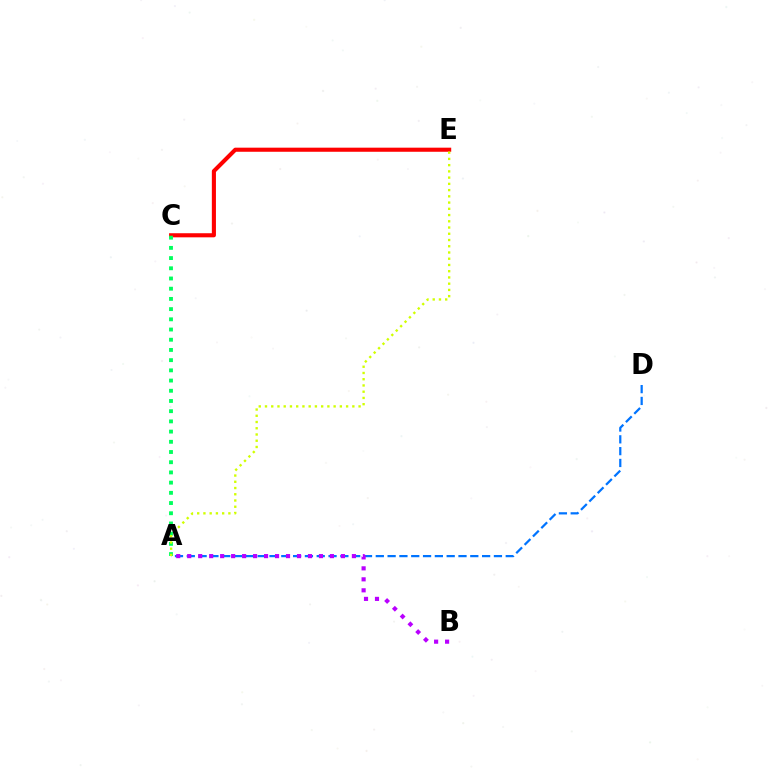{('A', 'D'): [{'color': '#0074ff', 'line_style': 'dashed', 'thickness': 1.6}], ('C', 'E'): [{'color': '#ff0000', 'line_style': 'solid', 'thickness': 2.95}], ('A', 'B'): [{'color': '#b900ff', 'line_style': 'dotted', 'thickness': 2.98}], ('A', 'C'): [{'color': '#00ff5c', 'line_style': 'dotted', 'thickness': 2.77}], ('A', 'E'): [{'color': '#d1ff00', 'line_style': 'dotted', 'thickness': 1.7}]}